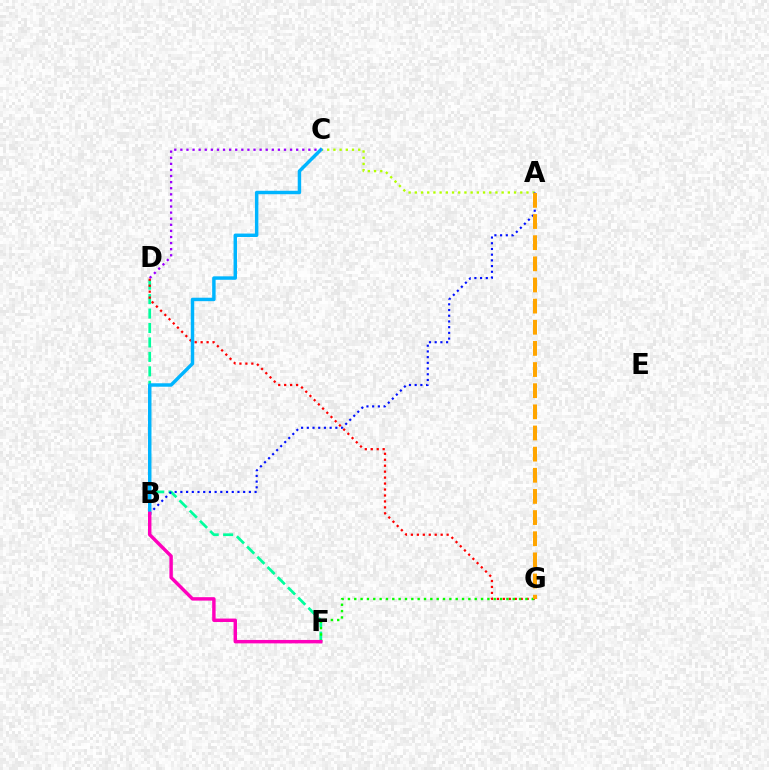{('A', 'C'): [{'color': '#b3ff00', 'line_style': 'dotted', 'thickness': 1.69}], ('D', 'F'): [{'color': '#00ff9d', 'line_style': 'dashed', 'thickness': 1.96}], ('D', 'G'): [{'color': '#ff0000', 'line_style': 'dotted', 'thickness': 1.62}], ('A', 'B'): [{'color': '#0010ff', 'line_style': 'dotted', 'thickness': 1.55}], ('B', 'C'): [{'color': '#00b5ff', 'line_style': 'solid', 'thickness': 2.48}], ('F', 'G'): [{'color': '#08ff00', 'line_style': 'dotted', 'thickness': 1.72}], ('B', 'F'): [{'color': '#ff00bd', 'line_style': 'solid', 'thickness': 2.47}], ('C', 'D'): [{'color': '#9b00ff', 'line_style': 'dotted', 'thickness': 1.66}], ('A', 'G'): [{'color': '#ffa500', 'line_style': 'dashed', 'thickness': 2.87}]}